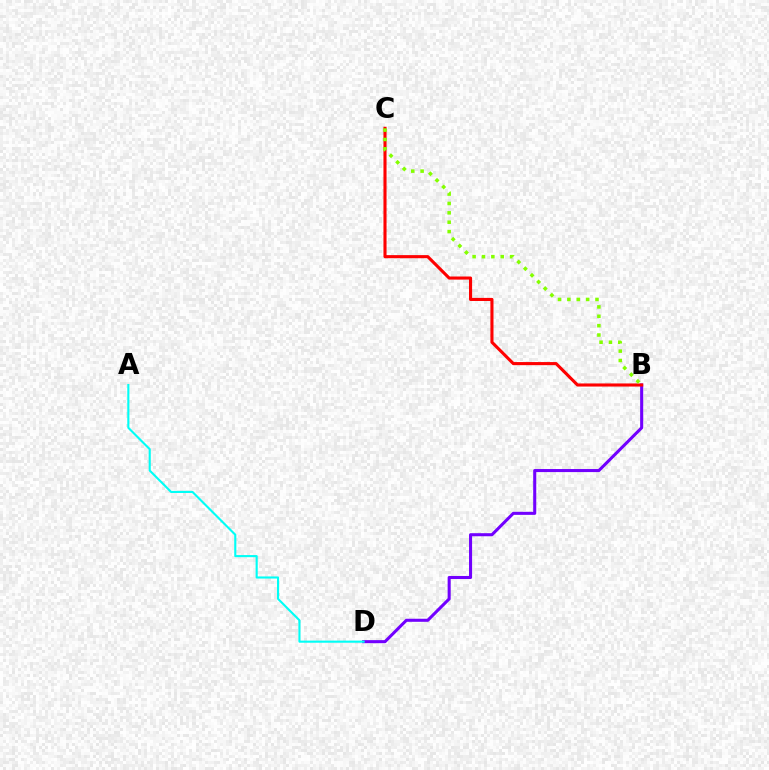{('B', 'D'): [{'color': '#7200ff', 'line_style': 'solid', 'thickness': 2.2}], ('A', 'D'): [{'color': '#00fff6', 'line_style': 'solid', 'thickness': 1.52}], ('B', 'C'): [{'color': '#ff0000', 'line_style': 'solid', 'thickness': 2.23}, {'color': '#84ff00', 'line_style': 'dotted', 'thickness': 2.55}]}